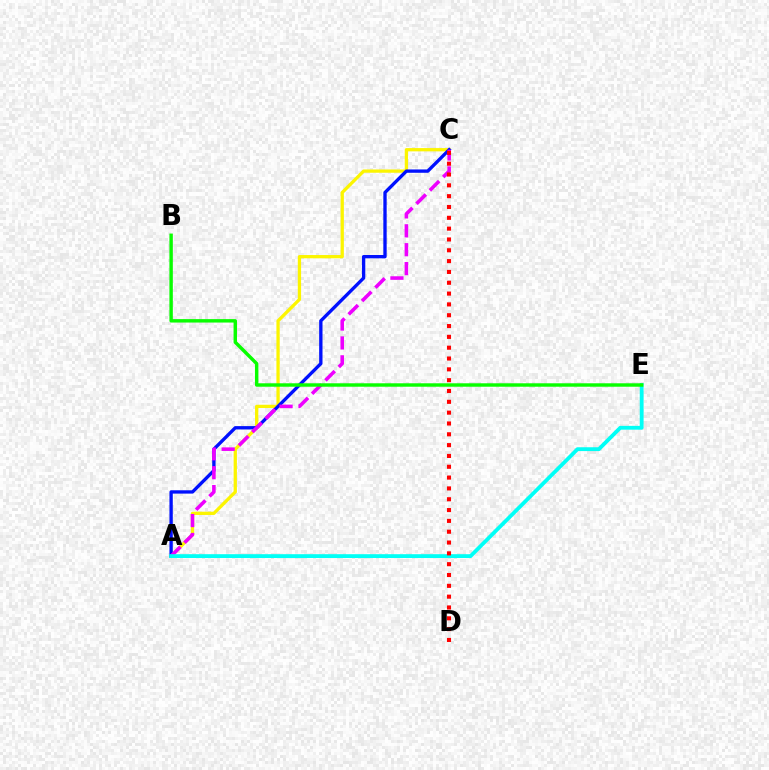{('A', 'C'): [{'color': '#fcf500', 'line_style': 'solid', 'thickness': 2.36}, {'color': '#0010ff', 'line_style': 'solid', 'thickness': 2.4}, {'color': '#ee00ff', 'line_style': 'dashed', 'thickness': 2.57}], ('A', 'E'): [{'color': '#00fff6', 'line_style': 'solid', 'thickness': 2.76}], ('B', 'E'): [{'color': '#08ff00', 'line_style': 'solid', 'thickness': 2.47}], ('C', 'D'): [{'color': '#ff0000', 'line_style': 'dotted', 'thickness': 2.94}]}